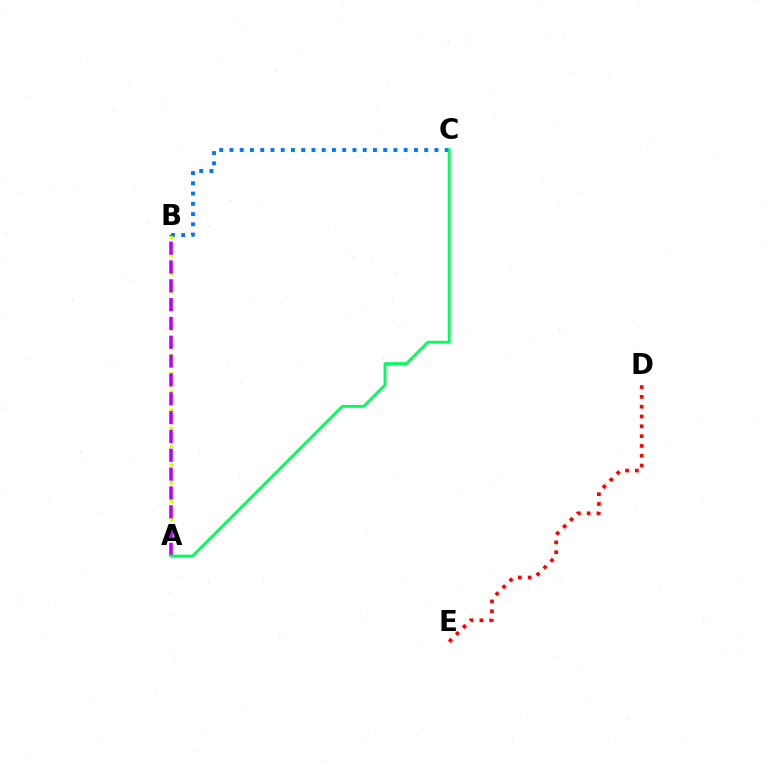{('B', 'C'): [{'color': '#0074ff', 'line_style': 'dotted', 'thickness': 2.78}], ('A', 'B'): [{'color': '#d1ff00', 'line_style': 'dotted', 'thickness': 2.47}, {'color': '#b900ff', 'line_style': 'dashed', 'thickness': 2.56}], ('D', 'E'): [{'color': '#ff0000', 'line_style': 'dotted', 'thickness': 2.67}], ('A', 'C'): [{'color': '#00ff5c', 'line_style': 'solid', 'thickness': 2.08}]}